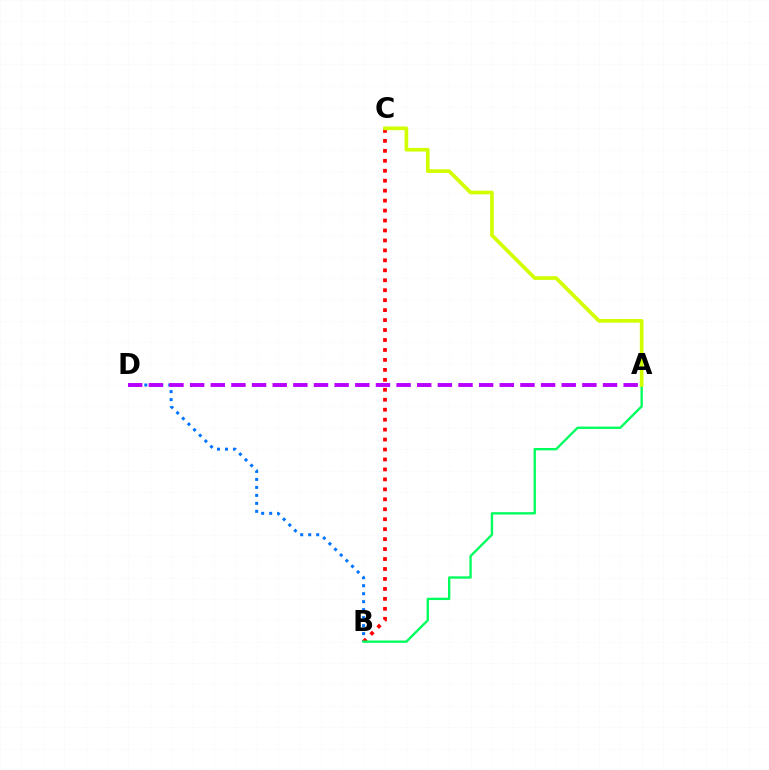{('B', 'D'): [{'color': '#0074ff', 'line_style': 'dotted', 'thickness': 2.17}], ('B', 'C'): [{'color': '#ff0000', 'line_style': 'dotted', 'thickness': 2.71}], ('A', 'D'): [{'color': '#b900ff', 'line_style': 'dashed', 'thickness': 2.8}], ('A', 'B'): [{'color': '#00ff5c', 'line_style': 'solid', 'thickness': 1.69}], ('A', 'C'): [{'color': '#d1ff00', 'line_style': 'solid', 'thickness': 2.65}]}